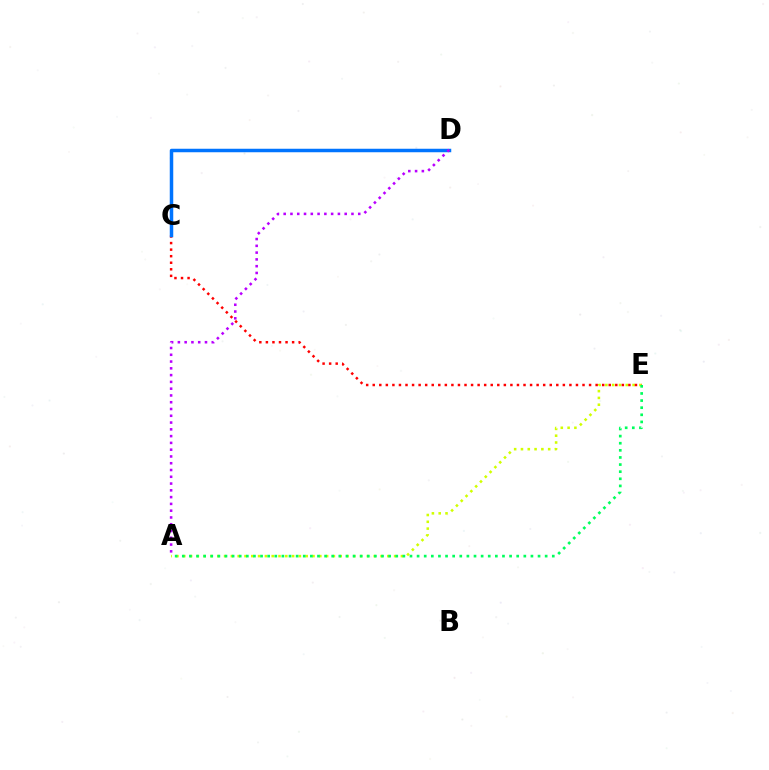{('A', 'E'): [{'color': '#d1ff00', 'line_style': 'dotted', 'thickness': 1.85}, {'color': '#00ff5c', 'line_style': 'dotted', 'thickness': 1.93}], ('C', 'E'): [{'color': '#ff0000', 'line_style': 'dotted', 'thickness': 1.78}], ('C', 'D'): [{'color': '#0074ff', 'line_style': 'solid', 'thickness': 2.51}], ('A', 'D'): [{'color': '#b900ff', 'line_style': 'dotted', 'thickness': 1.84}]}